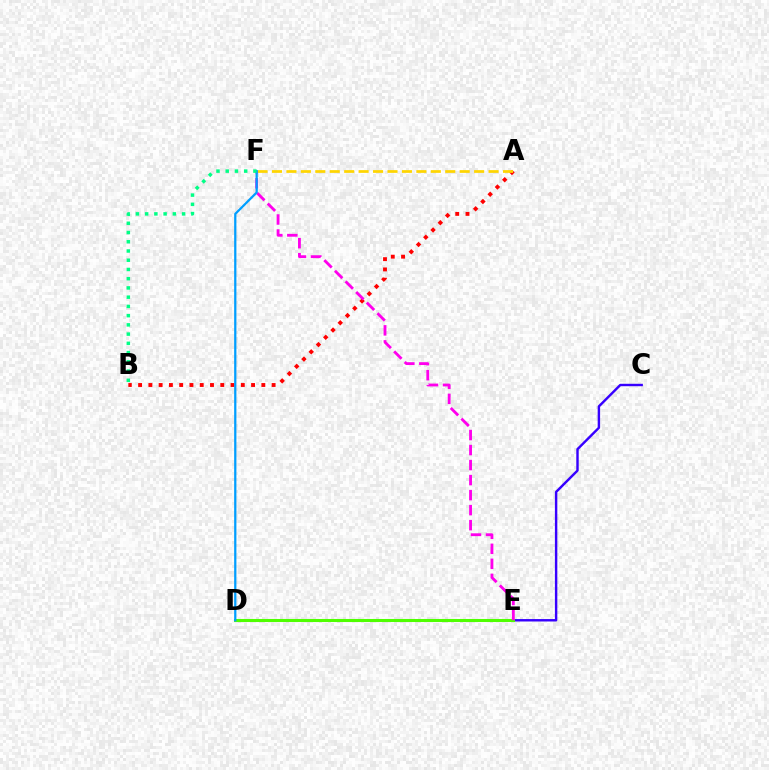{('C', 'E'): [{'color': '#3700ff', 'line_style': 'solid', 'thickness': 1.75}], ('D', 'E'): [{'color': '#4fff00', 'line_style': 'solid', 'thickness': 2.2}], ('A', 'B'): [{'color': '#ff0000', 'line_style': 'dotted', 'thickness': 2.79}], ('E', 'F'): [{'color': '#ff00ed', 'line_style': 'dashed', 'thickness': 2.04}], ('A', 'F'): [{'color': '#ffd500', 'line_style': 'dashed', 'thickness': 1.96}], ('D', 'F'): [{'color': '#009eff', 'line_style': 'solid', 'thickness': 1.62}], ('B', 'F'): [{'color': '#00ff86', 'line_style': 'dotted', 'thickness': 2.51}]}